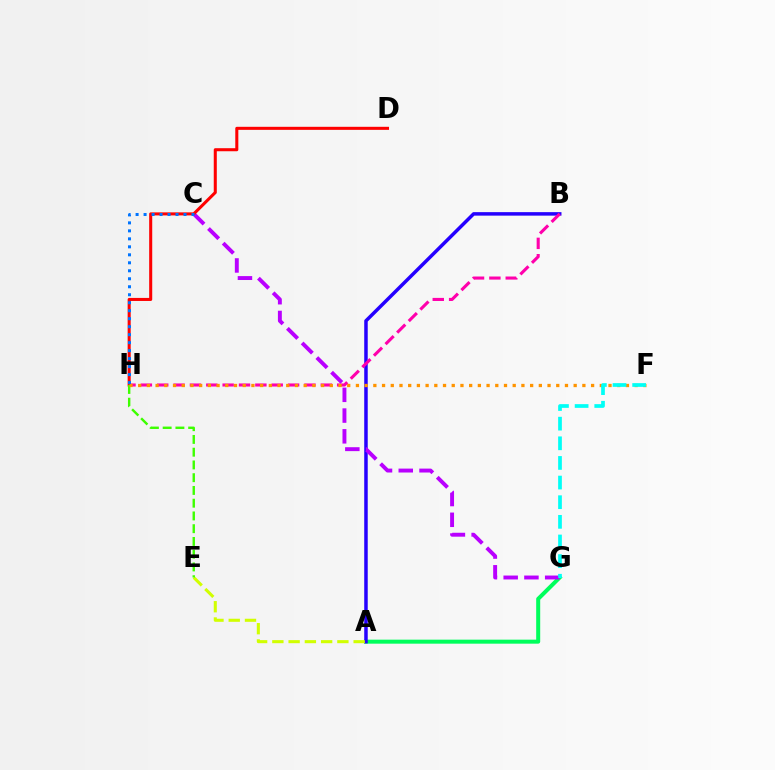{('A', 'G'): [{'color': '#00ff5c', 'line_style': 'solid', 'thickness': 2.89}], ('A', 'B'): [{'color': '#2500ff', 'line_style': 'solid', 'thickness': 2.52}], ('B', 'H'): [{'color': '#ff00ac', 'line_style': 'dashed', 'thickness': 2.22}], ('C', 'G'): [{'color': '#b900ff', 'line_style': 'dashed', 'thickness': 2.82}], ('D', 'H'): [{'color': '#ff0000', 'line_style': 'solid', 'thickness': 2.19}], ('A', 'E'): [{'color': '#d1ff00', 'line_style': 'dashed', 'thickness': 2.21}], ('E', 'H'): [{'color': '#3dff00', 'line_style': 'dashed', 'thickness': 1.73}], ('F', 'H'): [{'color': '#ff9400', 'line_style': 'dotted', 'thickness': 2.37}], ('F', 'G'): [{'color': '#00fff6', 'line_style': 'dashed', 'thickness': 2.67}], ('C', 'H'): [{'color': '#0074ff', 'line_style': 'dotted', 'thickness': 2.17}]}